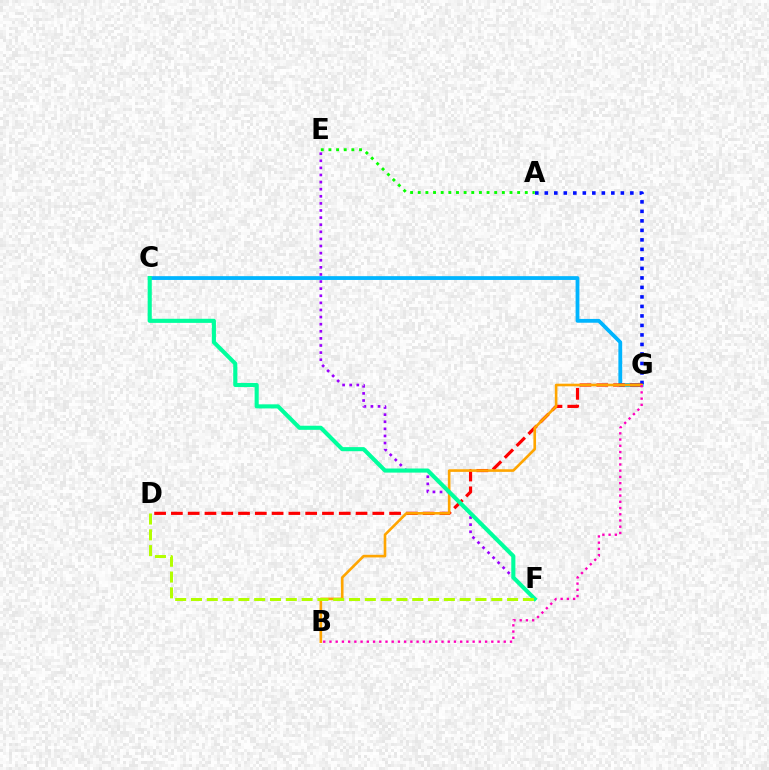{('E', 'F'): [{'color': '#9b00ff', 'line_style': 'dotted', 'thickness': 1.93}], ('C', 'G'): [{'color': '#00b5ff', 'line_style': 'solid', 'thickness': 2.73}], ('A', 'G'): [{'color': '#0010ff', 'line_style': 'dotted', 'thickness': 2.58}], ('D', 'G'): [{'color': '#ff0000', 'line_style': 'dashed', 'thickness': 2.28}], ('B', 'G'): [{'color': '#ffa500', 'line_style': 'solid', 'thickness': 1.89}, {'color': '#ff00bd', 'line_style': 'dotted', 'thickness': 1.69}], ('A', 'E'): [{'color': '#08ff00', 'line_style': 'dotted', 'thickness': 2.08}], ('C', 'F'): [{'color': '#00ff9d', 'line_style': 'solid', 'thickness': 2.95}], ('D', 'F'): [{'color': '#b3ff00', 'line_style': 'dashed', 'thickness': 2.15}]}